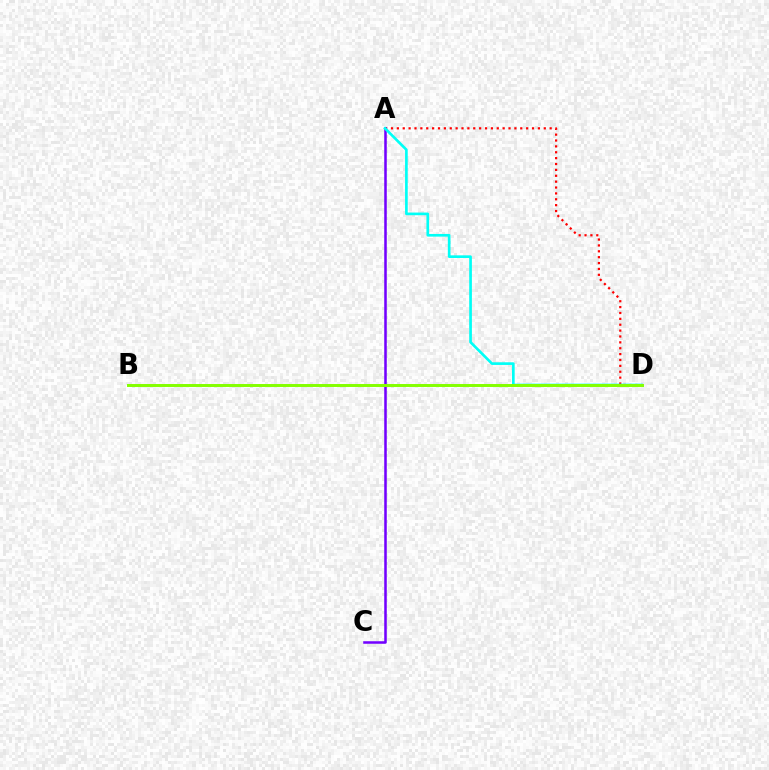{('A', 'D'): [{'color': '#ff0000', 'line_style': 'dotted', 'thickness': 1.6}, {'color': '#00fff6', 'line_style': 'solid', 'thickness': 1.92}], ('A', 'C'): [{'color': '#7200ff', 'line_style': 'solid', 'thickness': 1.83}], ('B', 'D'): [{'color': '#84ff00', 'line_style': 'solid', 'thickness': 2.13}]}